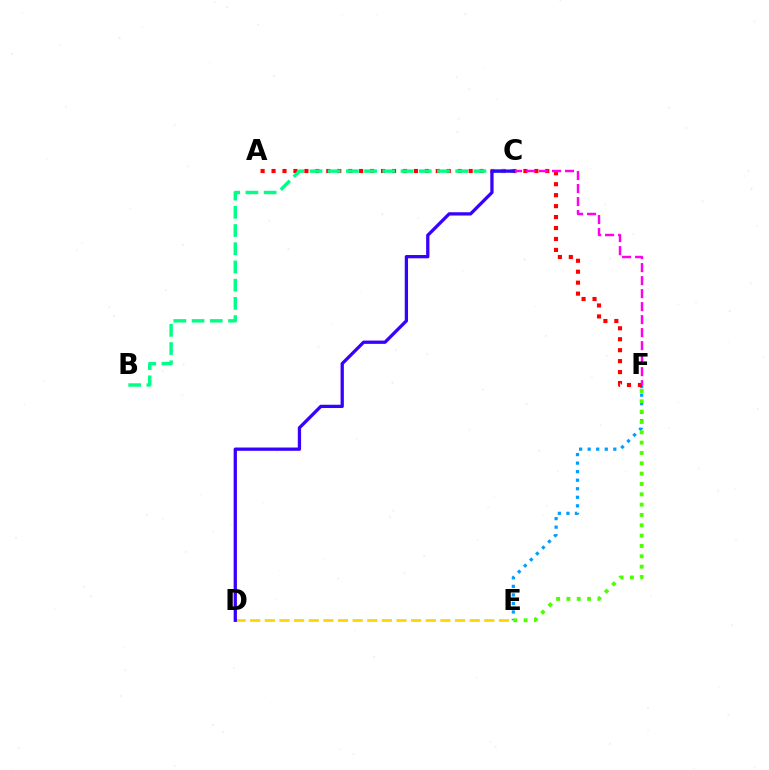{('E', 'F'): [{'color': '#009eff', 'line_style': 'dotted', 'thickness': 2.32}, {'color': '#4fff00', 'line_style': 'dotted', 'thickness': 2.81}], ('A', 'F'): [{'color': '#ff0000', 'line_style': 'dotted', 'thickness': 2.98}], ('C', 'F'): [{'color': '#ff00ed', 'line_style': 'dashed', 'thickness': 1.77}], ('D', 'E'): [{'color': '#ffd500', 'line_style': 'dashed', 'thickness': 1.99}], ('B', 'C'): [{'color': '#00ff86', 'line_style': 'dashed', 'thickness': 2.48}], ('C', 'D'): [{'color': '#3700ff', 'line_style': 'solid', 'thickness': 2.36}]}